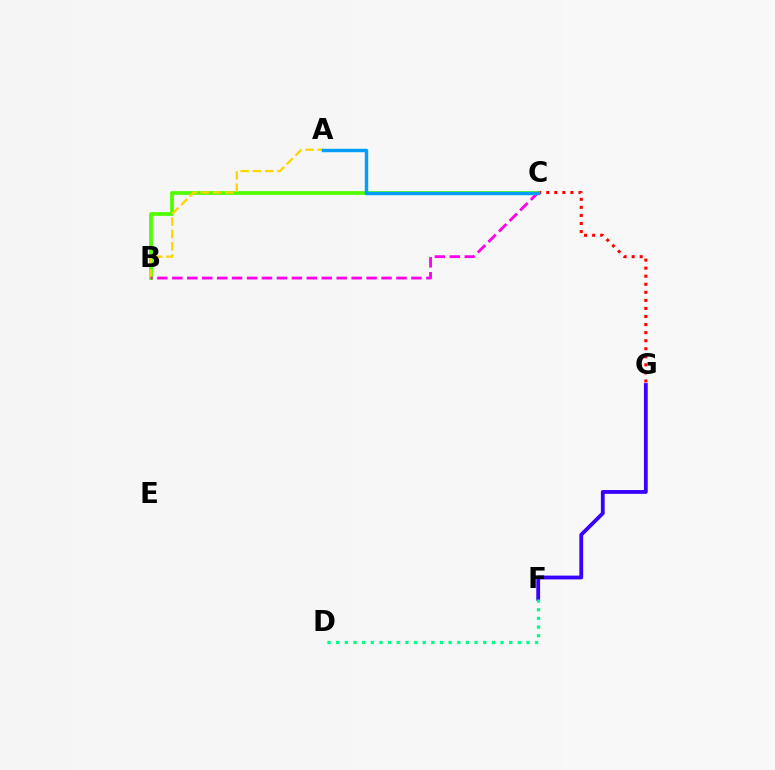{('F', 'G'): [{'color': '#3700ff', 'line_style': 'solid', 'thickness': 2.74}], ('C', 'G'): [{'color': '#ff0000', 'line_style': 'dotted', 'thickness': 2.19}], ('B', 'C'): [{'color': '#4fff00', 'line_style': 'solid', 'thickness': 2.69}, {'color': '#ff00ed', 'line_style': 'dashed', 'thickness': 2.03}], ('A', 'B'): [{'color': '#ffd500', 'line_style': 'dashed', 'thickness': 1.67}], ('A', 'C'): [{'color': '#009eff', 'line_style': 'solid', 'thickness': 2.46}], ('D', 'F'): [{'color': '#00ff86', 'line_style': 'dotted', 'thickness': 2.35}]}